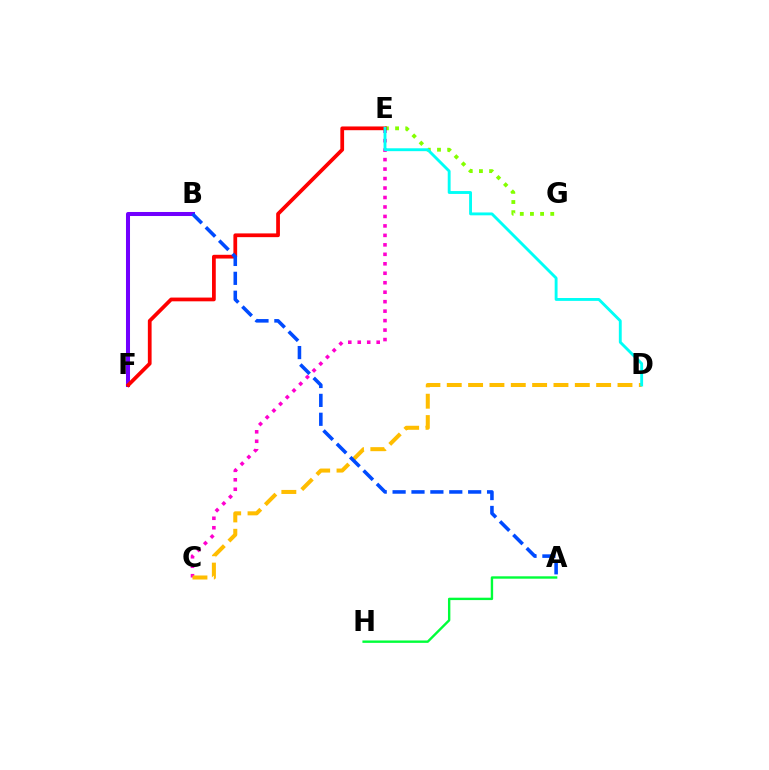{('E', 'G'): [{'color': '#84ff00', 'line_style': 'dotted', 'thickness': 2.76}], ('C', 'E'): [{'color': '#ff00cf', 'line_style': 'dotted', 'thickness': 2.57}], ('A', 'H'): [{'color': '#00ff39', 'line_style': 'solid', 'thickness': 1.72}], ('B', 'F'): [{'color': '#7200ff', 'line_style': 'solid', 'thickness': 2.9}], ('E', 'F'): [{'color': '#ff0000', 'line_style': 'solid', 'thickness': 2.7}], ('C', 'D'): [{'color': '#ffbd00', 'line_style': 'dashed', 'thickness': 2.9}], ('A', 'B'): [{'color': '#004bff', 'line_style': 'dashed', 'thickness': 2.57}], ('D', 'E'): [{'color': '#00fff6', 'line_style': 'solid', 'thickness': 2.07}]}